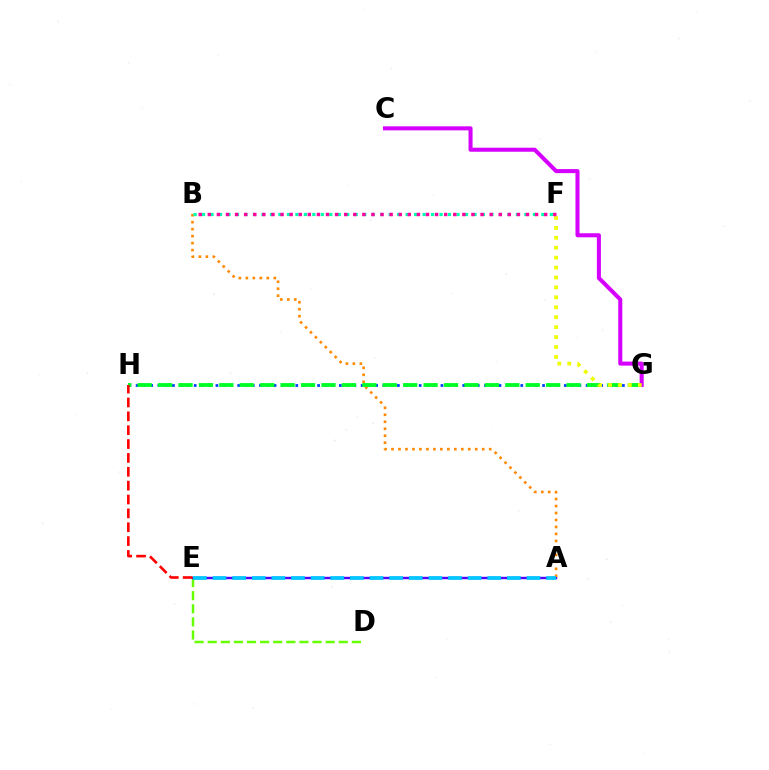{('D', 'E'): [{'color': '#66ff00', 'line_style': 'dashed', 'thickness': 1.78}], ('A', 'E'): [{'color': '#4f00ff', 'line_style': 'solid', 'thickness': 1.72}, {'color': '#00c7ff', 'line_style': 'dashed', 'thickness': 2.67}], ('A', 'B'): [{'color': '#ff8800', 'line_style': 'dotted', 'thickness': 1.9}], ('G', 'H'): [{'color': '#003fff', 'line_style': 'dotted', 'thickness': 1.97}, {'color': '#00ff27', 'line_style': 'dashed', 'thickness': 2.77}], ('B', 'F'): [{'color': '#00ffaf', 'line_style': 'dotted', 'thickness': 2.3}, {'color': '#ff00a0', 'line_style': 'dotted', 'thickness': 2.47}], ('C', 'G'): [{'color': '#d600ff', 'line_style': 'solid', 'thickness': 2.91}], ('E', 'H'): [{'color': '#ff0000', 'line_style': 'dashed', 'thickness': 1.88}], ('F', 'G'): [{'color': '#eeff00', 'line_style': 'dotted', 'thickness': 2.7}]}